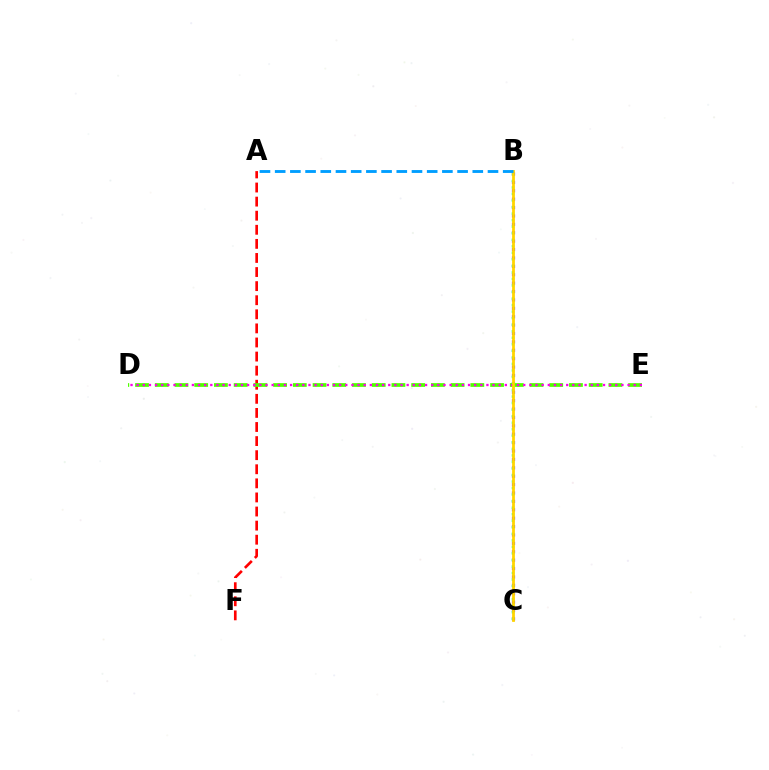{('B', 'C'): [{'color': '#3700ff', 'line_style': 'dotted', 'thickness': 2.28}, {'color': '#00ff86', 'line_style': 'dotted', 'thickness': 1.78}, {'color': '#ffd500', 'line_style': 'solid', 'thickness': 2.0}], ('A', 'F'): [{'color': '#ff0000', 'line_style': 'dashed', 'thickness': 1.91}], ('D', 'E'): [{'color': '#4fff00', 'line_style': 'dashed', 'thickness': 2.68}, {'color': '#ff00ed', 'line_style': 'dotted', 'thickness': 1.67}], ('A', 'B'): [{'color': '#009eff', 'line_style': 'dashed', 'thickness': 2.07}]}